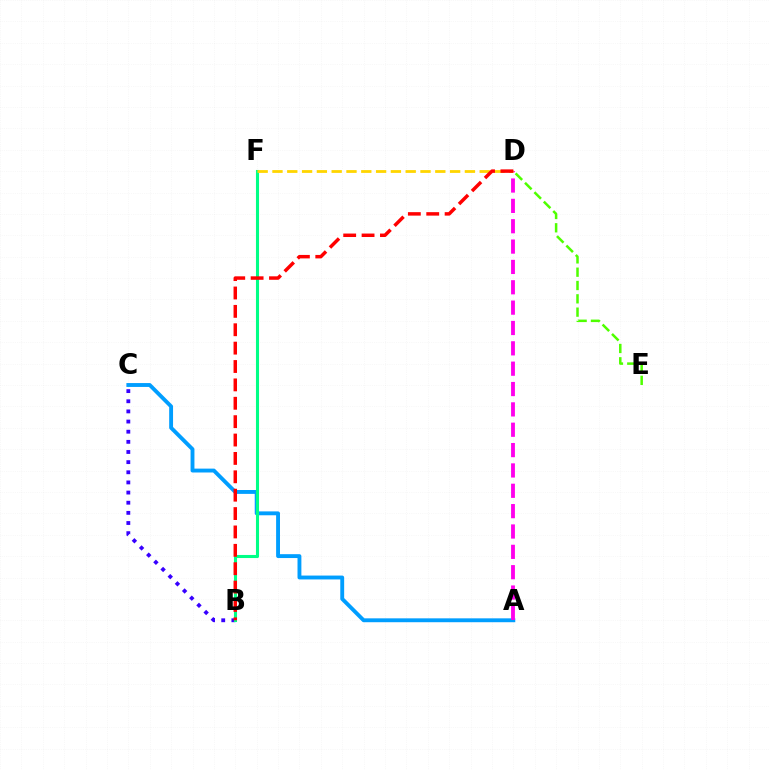{('B', 'C'): [{'color': '#3700ff', 'line_style': 'dotted', 'thickness': 2.76}], ('A', 'C'): [{'color': '#009eff', 'line_style': 'solid', 'thickness': 2.79}], ('B', 'F'): [{'color': '#00ff86', 'line_style': 'solid', 'thickness': 2.22}], ('A', 'D'): [{'color': '#ff00ed', 'line_style': 'dashed', 'thickness': 2.76}], ('D', 'F'): [{'color': '#ffd500', 'line_style': 'dashed', 'thickness': 2.01}], ('B', 'D'): [{'color': '#ff0000', 'line_style': 'dashed', 'thickness': 2.5}], ('D', 'E'): [{'color': '#4fff00', 'line_style': 'dashed', 'thickness': 1.81}]}